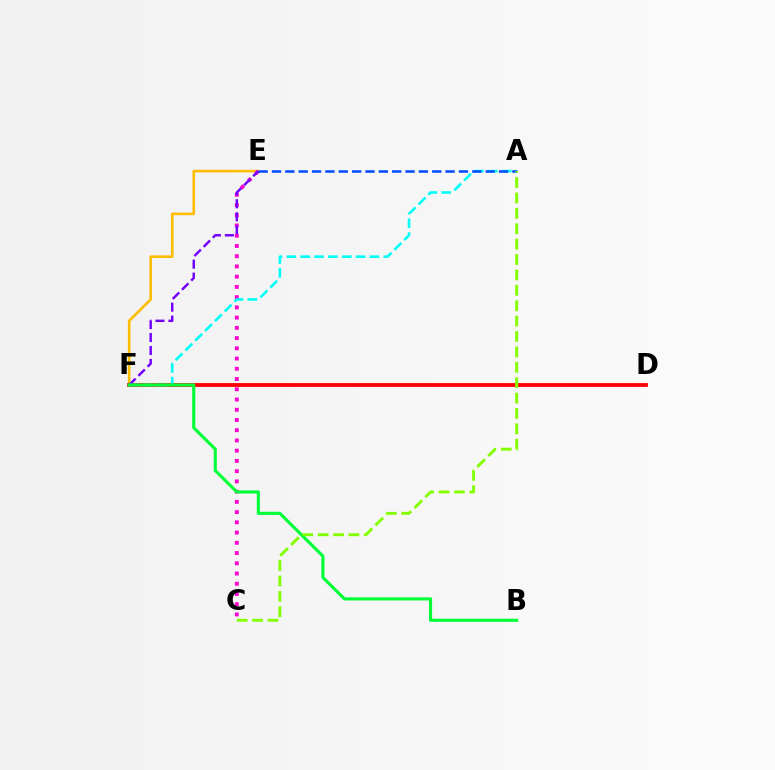{('E', 'F'): [{'color': '#ffbd00', 'line_style': 'solid', 'thickness': 1.9}, {'color': '#7200ff', 'line_style': 'dashed', 'thickness': 1.76}], ('C', 'E'): [{'color': '#ff00cf', 'line_style': 'dotted', 'thickness': 2.78}], ('D', 'F'): [{'color': '#ff0000', 'line_style': 'solid', 'thickness': 2.74}], ('A', 'F'): [{'color': '#00fff6', 'line_style': 'dashed', 'thickness': 1.88}], ('B', 'F'): [{'color': '#00ff39', 'line_style': 'solid', 'thickness': 2.25}], ('A', 'E'): [{'color': '#004bff', 'line_style': 'dashed', 'thickness': 1.81}], ('A', 'C'): [{'color': '#84ff00', 'line_style': 'dashed', 'thickness': 2.09}]}